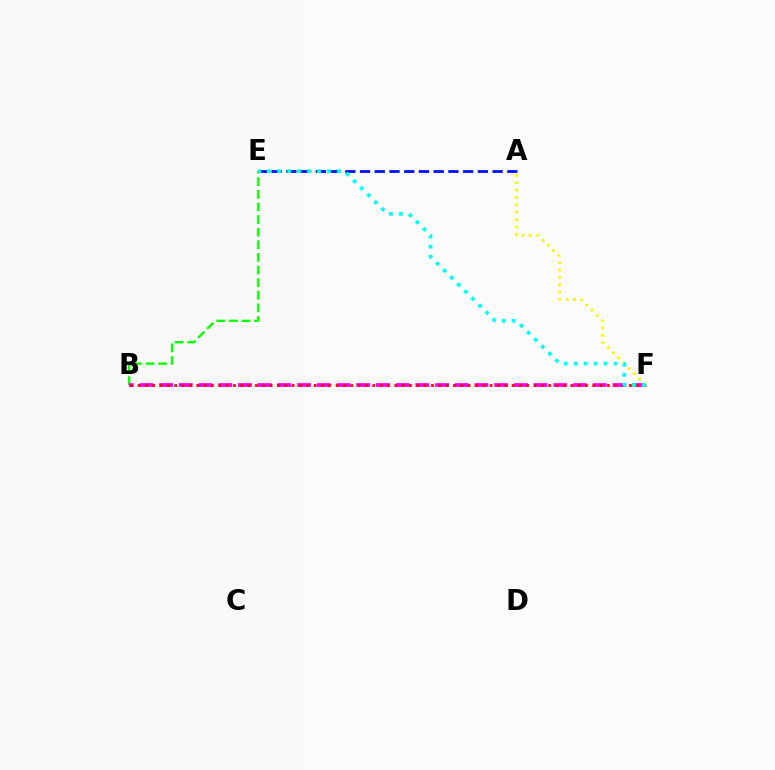{('B', 'E'): [{'color': '#08ff00', 'line_style': 'dashed', 'thickness': 1.71}], ('B', 'F'): [{'color': '#ee00ff', 'line_style': 'dashed', 'thickness': 2.68}, {'color': '#ff0000', 'line_style': 'dotted', 'thickness': 1.99}], ('A', 'E'): [{'color': '#0010ff', 'line_style': 'dashed', 'thickness': 2.0}], ('A', 'F'): [{'color': '#fcf500', 'line_style': 'dotted', 'thickness': 2.0}], ('E', 'F'): [{'color': '#00fff6', 'line_style': 'dotted', 'thickness': 2.71}]}